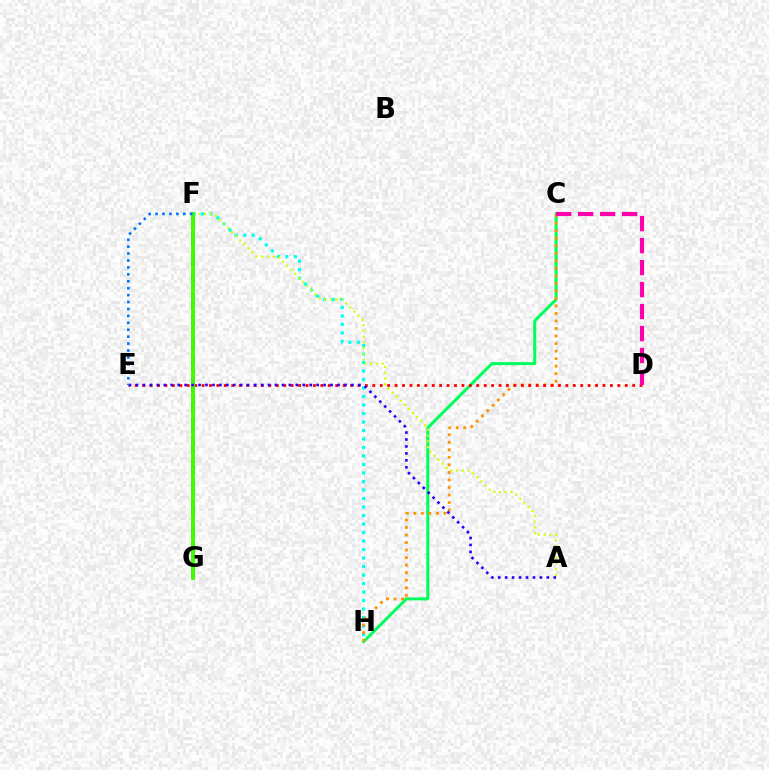{('C', 'H'): [{'color': '#00ff5c', 'line_style': 'solid', 'thickness': 2.16}, {'color': '#ff9400', 'line_style': 'dotted', 'thickness': 2.04}], ('F', 'H'): [{'color': '#00fff6', 'line_style': 'dotted', 'thickness': 2.31}], ('F', 'G'): [{'color': '#b900ff', 'line_style': 'dashed', 'thickness': 2.82}, {'color': '#3dff00', 'line_style': 'solid', 'thickness': 2.79}], ('D', 'E'): [{'color': '#ff0000', 'line_style': 'dotted', 'thickness': 2.02}], ('A', 'F'): [{'color': '#d1ff00', 'line_style': 'dotted', 'thickness': 1.56}], ('A', 'E'): [{'color': '#2500ff', 'line_style': 'dotted', 'thickness': 1.89}], ('C', 'D'): [{'color': '#ff00ac', 'line_style': 'dashed', 'thickness': 2.99}], ('E', 'F'): [{'color': '#0074ff', 'line_style': 'dotted', 'thickness': 1.88}]}